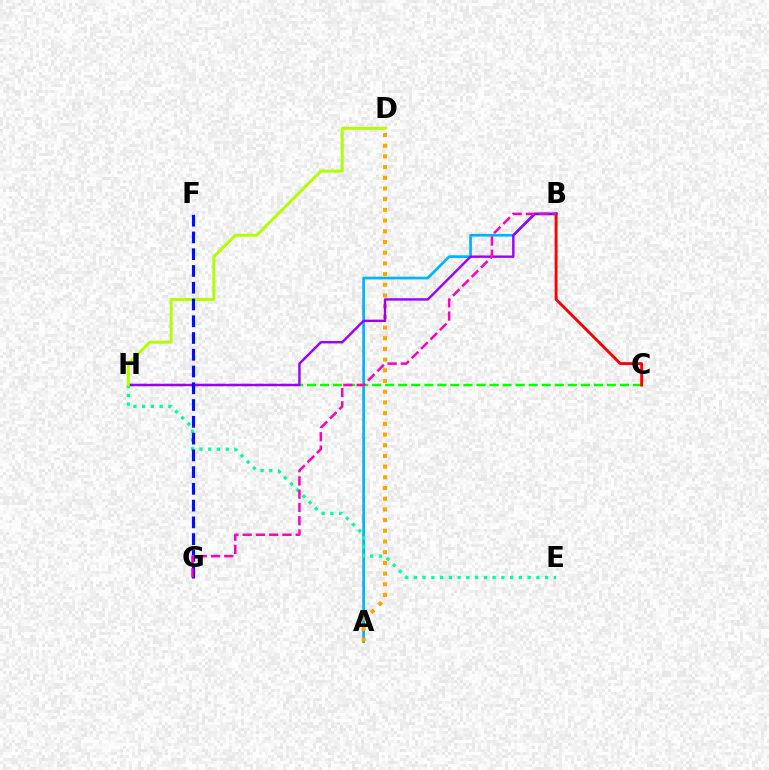{('A', 'B'): [{'color': '#00b5ff', 'line_style': 'solid', 'thickness': 1.96}], ('C', 'H'): [{'color': '#08ff00', 'line_style': 'dashed', 'thickness': 1.77}], ('A', 'D'): [{'color': '#ffa500', 'line_style': 'dotted', 'thickness': 2.91}], ('E', 'H'): [{'color': '#00ff9d', 'line_style': 'dotted', 'thickness': 2.38}], ('B', 'C'): [{'color': '#ff0000', 'line_style': 'solid', 'thickness': 2.08}], ('B', 'H'): [{'color': '#9b00ff', 'line_style': 'solid', 'thickness': 1.73}], ('D', 'H'): [{'color': '#b3ff00', 'line_style': 'solid', 'thickness': 2.14}], ('F', 'G'): [{'color': '#0010ff', 'line_style': 'dashed', 'thickness': 2.28}], ('B', 'G'): [{'color': '#ff00bd', 'line_style': 'dashed', 'thickness': 1.8}]}